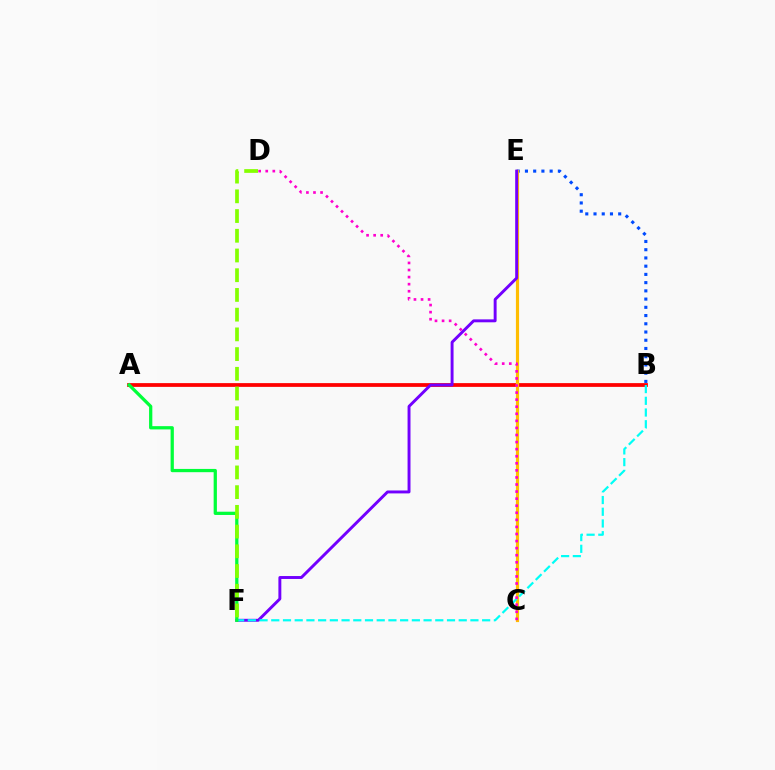{('A', 'B'): [{'color': '#ff0000', 'line_style': 'solid', 'thickness': 2.71}], ('B', 'E'): [{'color': '#004bff', 'line_style': 'dotted', 'thickness': 2.24}], ('C', 'E'): [{'color': '#ffbd00', 'line_style': 'solid', 'thickness': 2.29}], ('E', 'F'): [{'color': '#7200ff', 'line_style': 'solid', 'thickness': 2.11}], ('B', 'F'): [{'color': '#00fff6', 'line_style': 'dashed', 'thickness': 1.59}], ('A', 'F'): [{'color': '#00ff39', 'line_style': 'solid', 'thickness': 2.34}], ('D', 'F'): [{'color': '#84ff00', 'line_style': 'dashed', 'thickness': 2.68}], ('C', 'D'): [{'color': '#ff00cf', 'line_style': 'dotted', 'thickness': 1.92}]}